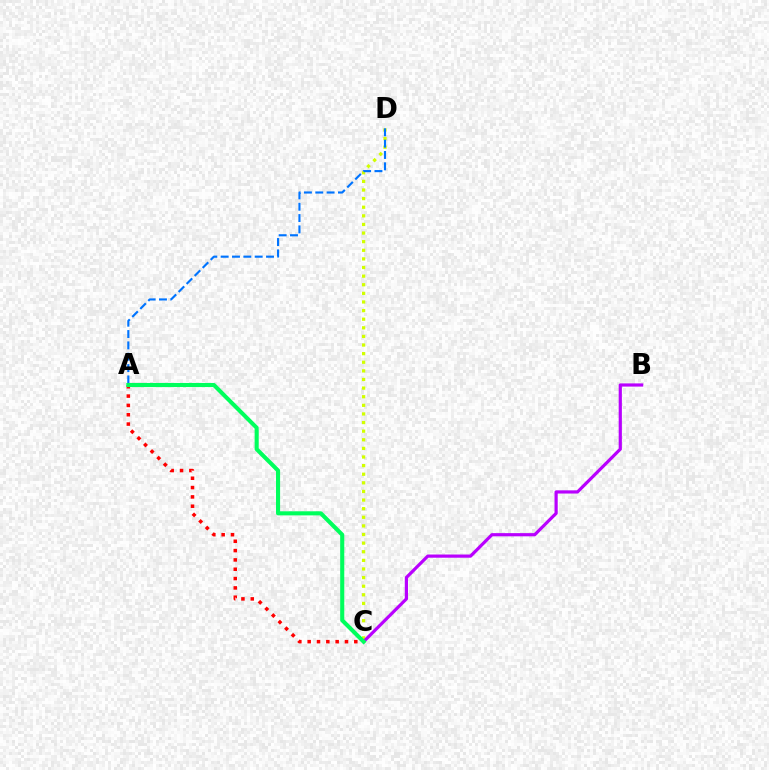{('C', 'D'): [{'color': '#d1ff00', 'line_style': 'dotted', 'thickness': 2.34}], ('B', 'C'): [{'color': '#b900ff', 'line_style': 'solid', 'thickness': 2.3}], ('A', 'C'): [{'color': '#ff0000', 'line_style': 'dotted', 'thickness': 2.53}, {'color': '#00ff5c', 'line_style': 'solid', 'thickness': 2.94}], ('A', 'D'): [{'color': '#0074ff', 'line_style': 'dashed', 'thickness': 1.54}]}